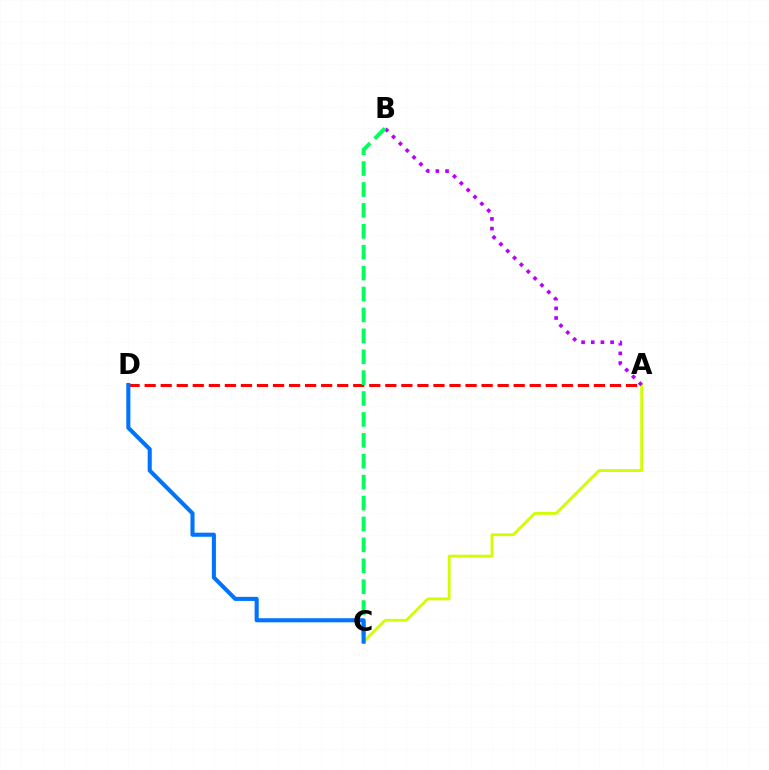{('A', 'D'): [{'color': '#ff0000', 'line_style': 'dashed', 'thickness': 2.18}], ('A', 'C'): [{'color': '#d1ff00', 'line_style': 'solid', 'thickness': 2.03}], ('A', 'B'): [{'color': '#b900ff', 'line_style': 'dotted', 'thickness': 2.63}], ('B', 'C'): [{'color': '#00ff5c', 'line_style': 'dashed', 'thickness': 2.84}], ('C', 'D'): [{'color': '#0074ff', 'line_style': 'solid', 'thickness': 2.94}]}